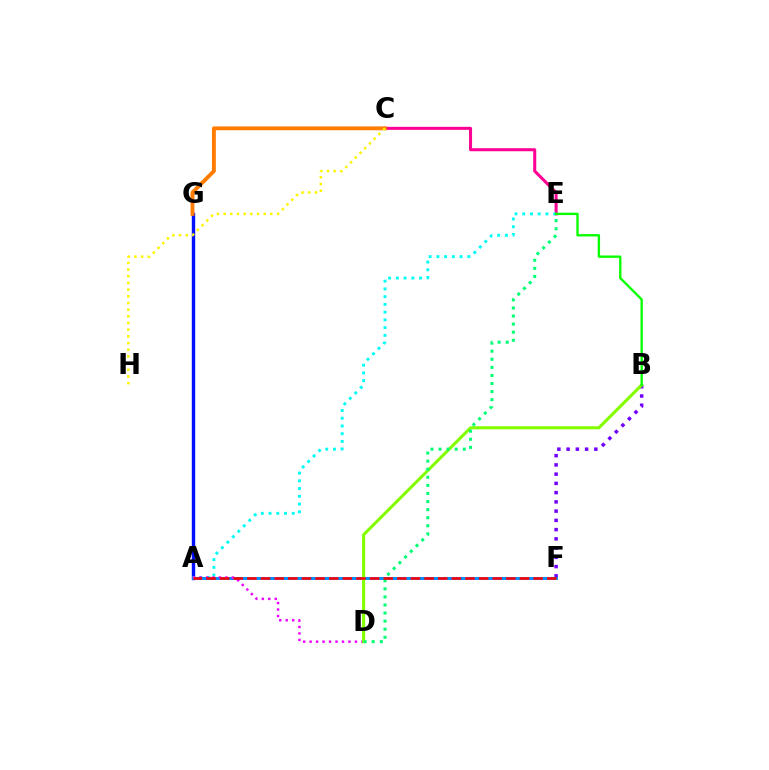{('C', 'E'): [{'color': '#ff0094', 'line_style': 'solid', 'thickness': 2.18}], ('B', 'F'): [{'color': '#7200ff', 'line_style': 'dotted', 'thickness': 2.51}], ('A', 'G'): [{'color': '#0010ff', 'line_style': 'solid', 'thickness': 2.44}], ('A', 'E'): [{'color': '#00fff6', 'line_style': 'dotted', 'thickness': 2.1}], ('C', 'G'): [{'color': '#ff7c00', 'line_style': 'solid', 'thickness': 2.78}], ('A', 'F'): [{'color': '#008cff', 'line_style': 'solid', 'thickness': 2.12}, {'color': '#ff0000', 'line_style': 'dashed', 'thickness': 1.85}], ('A', 'D'): [{'color': '#ee00ff', 'line_style': 'dotted', 'thickness': 1.76}], ('B', 'D'): [{'color': '#84ff00', 'line_style': 'solid', 'thickness': 2.23}], ('D', 'E'): [{'color': '#00ff74', 'line_style': 'dotted', 'thickness': 2.19}], ('B', 'E'): [{'color': '#08ff00', 'line_style': 'solid', 'thickness': 1.69}], ('C', 'H'): [{'color': '#fcf500', 'line_style': 'dotted', 'thickness': 1.82}]}